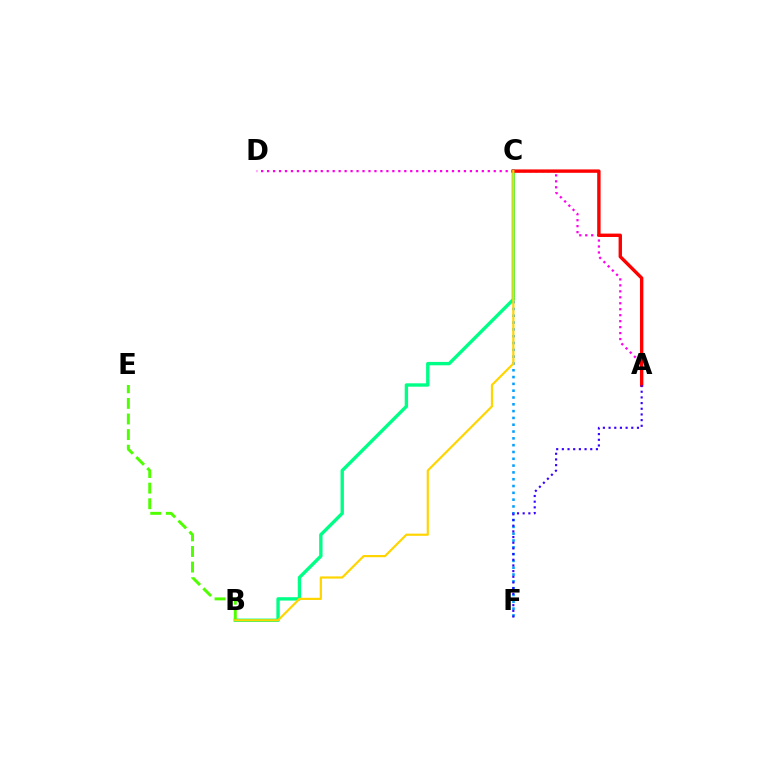{('C', 'F'): [{'color': '#009eff', 'line_style': 'dotted', 'thickness': 1.85}], ('B', 'C'): [{'color': '#00ff86', 'line_style': 'solid', 'thickness': 2.43}, {'color': '#ffd500', 'line_style': 'solid', 'thickness': 1.58}], ('A', 'D'): [{'color': '#ff00ed', 'line_style': 'dotted', 'thickness': 1.62}], ('A', 'C'): [{'color': '#ff0000', 'line_style': 'solid', 'thickness': 2.44}], ('B', 'E'): [{'color': '#4fff00', 'line_style': 'dashed', 'thickness': 2.12}], ('A', 'F'): [{'color': '#3700ff', 'line_style': 'dotted', 'thickness': 1.54}]}